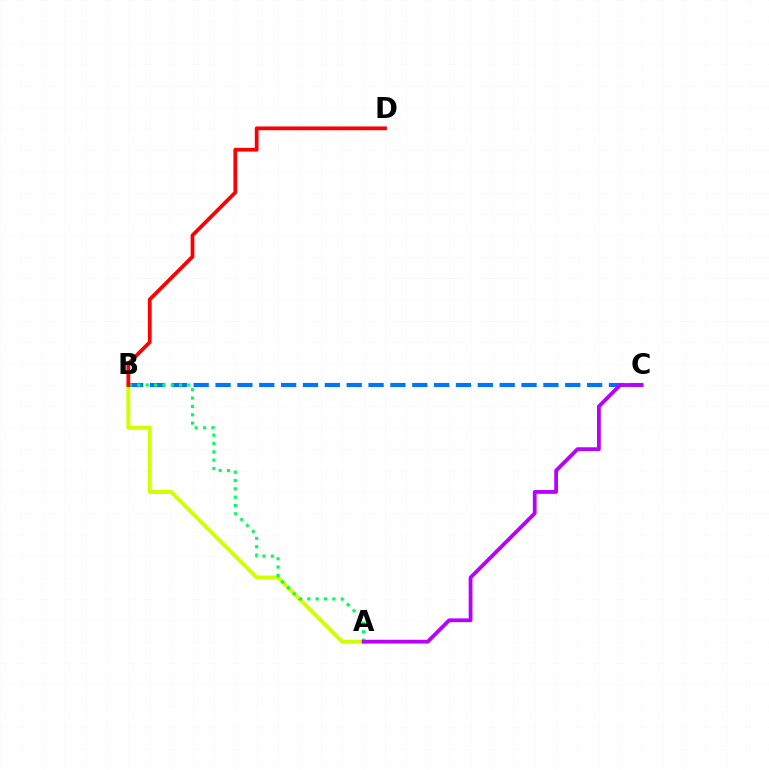{('A', 'B'): [{'color': '#d1ff00', 'line_style': 'solid', 'thickness': 2.87}, {'color': '#00ff5c', 'line_style': 'dotted', 'thickness': 2.27}], ('B', 'C'): [{'color': '#0074ff', 'line_style': 'dashed', 'thickness': 2.97}], ('B', 'D'): [{'color': '#ff0000', 'line_style': 'solid', 'thickness': 2.7}], ('A', 'C'): [{'color': '#b900ff', 'line_style': 'solid', 'thickness': 2.74}]}